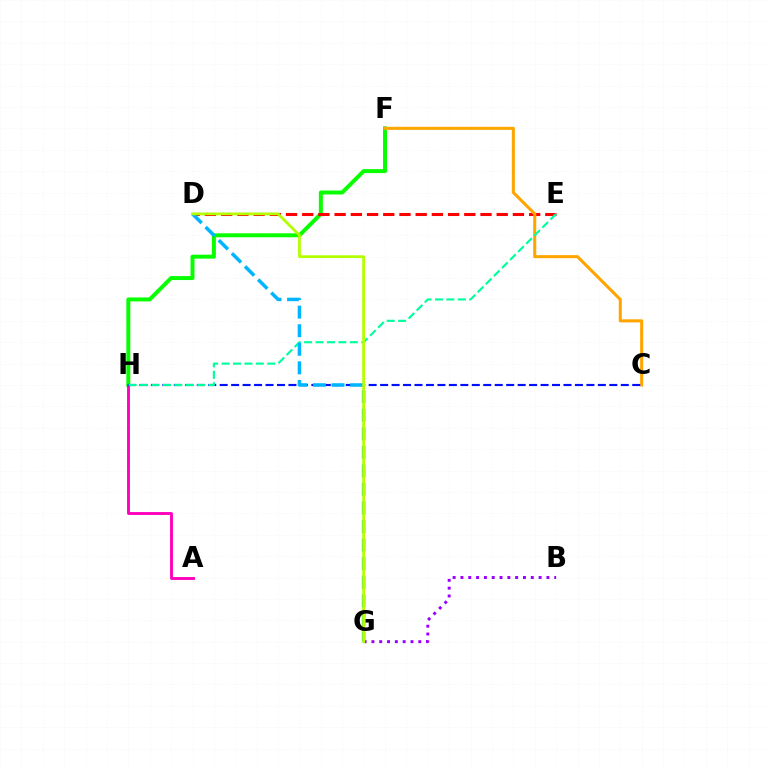{('B', 'G'): [{'color': '#9b00ff', 'line_style': 'dotted', 'thickness': 2.12}], ('F', 'H'): [{'color': '#08ff00', 'line_style': 'solid', 'thickness': 2.86}], ('A', 'H'): [{'color': '#ff00bd', 'line_style': 'solid', 'thickness': 2.08}], ('D', 'E'): [{'color': '#ff0000', 'line_style': 'dashed', 'thickness': 2.2}], ('C', 'F'): [{'color': '#ffa500', 'line_style': 'solid', 'thickness': 2.19}], ('C', 'H'): [{'color': '#0010ff', 'line_style': 'dashed', 'thickness': 1.56}], ('E', 'H'): [{'color': '#00ff9d', 'line_style': 'dashed', 'thickness': 1.55}], ('D', 'G'): [{'color': '#00b5ff', 'line_style': 'dashed', 'thickness': 2.52}, {'color': '#b3ff00', 'line_style': 'solid', 'thickness': 1.99}]}